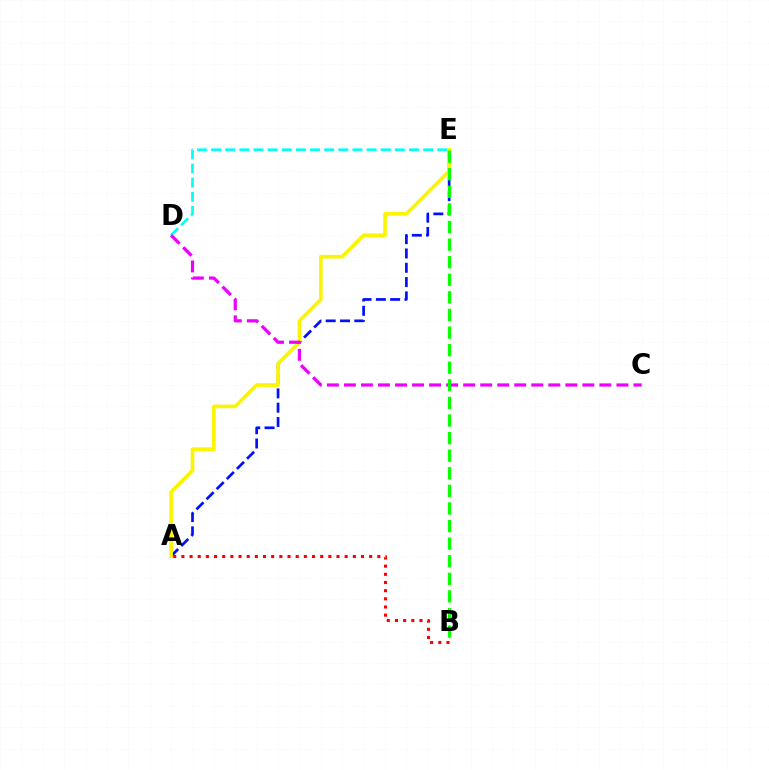{('A', 'E'): [{'color': '#0010ff', 'line_style': 'dashed', 'thickness': 1.94}, {'color': '#fcf500', 'line_style': 'solid', 'thickness': 2.62}], ('A', 'B'): [{'color': '#ff0000', 'line_style': 'dotted', 'thickness': 2.22}], ('D', 'E'): [{'color': '#00fff6', 'line_style': 'dashed', 'thickness': 1.92}], ('C', 'D'): [{'color': '#ee00ff', 'line_style': 'dashed', 'thickness': 2.31}], ('B', 'E'): [{'color': '#08ff00', 'line_style': 'dashed', 'thickness': 2.39}]}